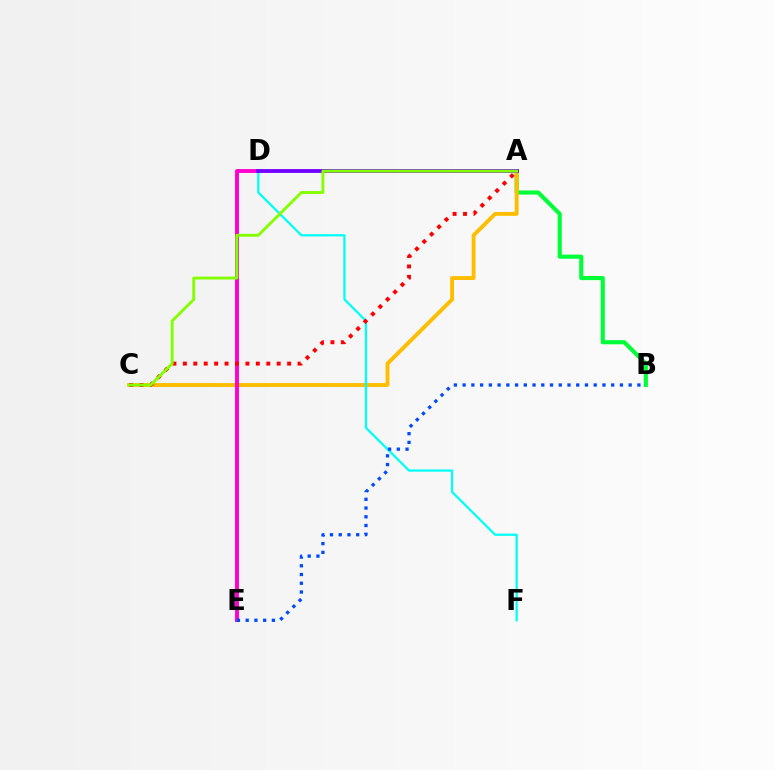{('A', 'B'): [{'color': '#00ff39', 'line_style': 'solid', 'thickness': 2.96}], ('A', 'C'): [{'color': '#ffbd00', 'line_style': 'solid', 'thickness': 2.79}, {'color': '#ff0000', 'line_style': 'dotted', 'thickness': 2.83}, {'color': '#84ff00', 'line_style': 'solid', 'thickness': 2.08}], ('D', 'E'): [{'color': '#ff00cf', 'line_style': 'solid', 'thickness': 2.81}], ('D', 'F'): [{'color': '#00fff6', 'line_style': 'solid', 'thickness': 1.62}], ('B', 'E'): [{'color': '#004bff', 'line_style': 'dotted', 'thickness': 2.37}], ('A', 'D'): [{'color': '#7200ff', 'line_style': 'solid', 'thickness': 2.76}]}